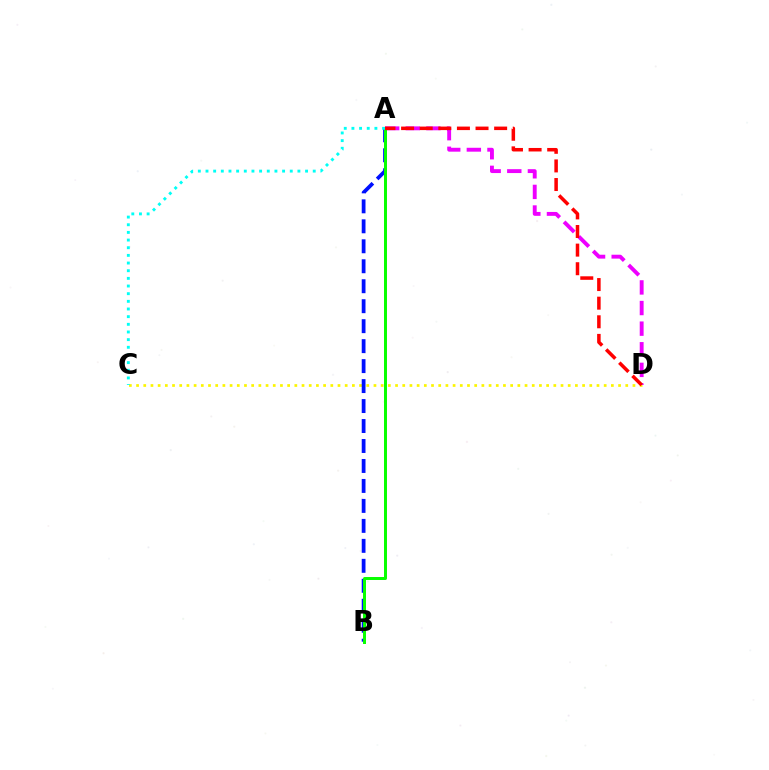{('C', 'D'): [{'color': '#fcf500', 'line_style': 'dotted', 'thickness': 1.95}], ('A', 'B'): [{'color': '#0010ff', 'line_style': 'dashed', 'thickness': 2.71}, {'color': '#08ff00', 'line_style': 'solid', 'thickness': 2.14}], ('A', 'D'): [{'color': '#ee00ff', 'line_style': 'dashed', 'thickness': 2.8}, {'color': '#ff0000', 'line_style': 'dashed', 'thickness': 2.53}], ('A', 'C'): [{'color': '#00fff6', 'line_style': 'dotted', 'thickness': 2.08}]}